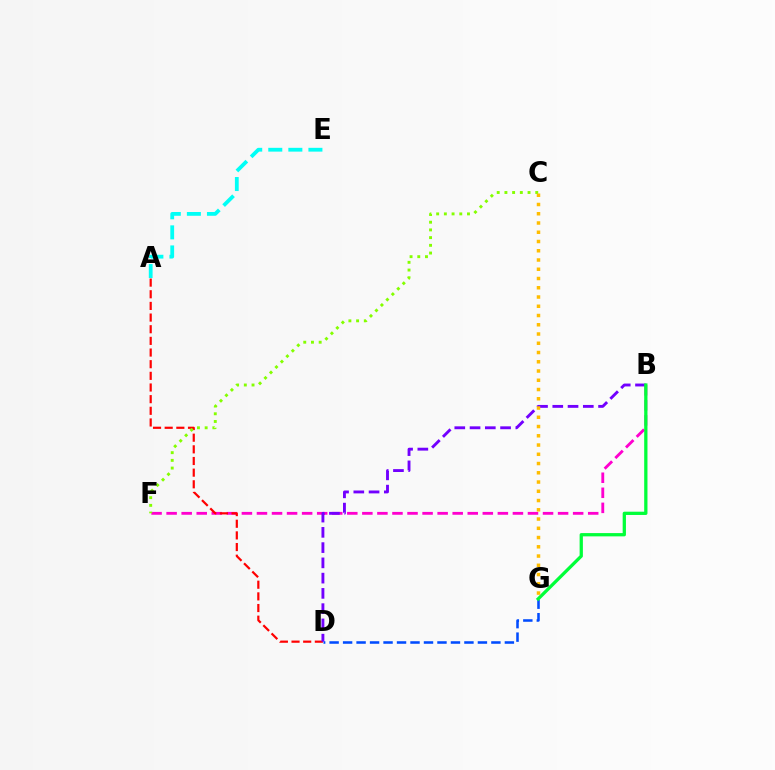{('B', 'F'): [{'color': '#ff00cf', 'line_style': 'dashed', 'thickness': 2.05}], ('A', 'D'): [{'color': '#ff0000', 'line_style': 'dashed', 'thickness': 1.58}], ('C', 'F'): [{'color': '#84ff00', 'line_style': 'dotted', 'thickness': 2.09}], ('B', 'D'): [{'color': '#7200ff', 'line_style': 'dashed', 'thickness': 2.07}], ('D', 'G'): [{'color': '#004bff', 'line_style': 'dashed', 'thickness': 1.83}], ('B', 'G'): [{'color': '#00ff39', 'line_style': 'solid', 'thickness': 2.36}], ('A', 'E'): [{'color': '#00fff6', 'line_style': 'dashed', 'thickness': 2.73}], ('C', 'G'): [{'color': '#ffbd00', 'line_style': 'dotted', 'thickness': 2.51}]}